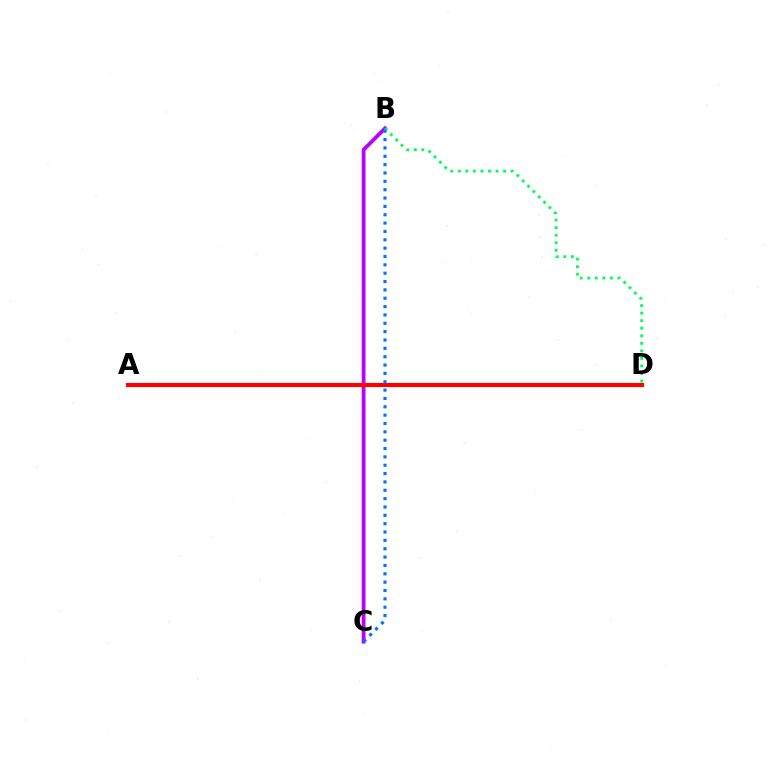{('A', 'D'): [{'color': '#d1ff00', 'line_style': 'dashed', 'thickness': 2.04}, {'color': '#ff0000', 'line_style': 'solid', 'thickness': 2.99}], ('B', 'C'): [{'color': '#b900ff', 'line_style': 'solid', 'thickness': 2.72}, {'color': '#0074ff', 'line_style': 'dotted', 'thickness': 2.27}], ('B', 'D'): [{'color': '#00ff5c', 'line_style': 'dotted', 'thickness': 2.05}]}